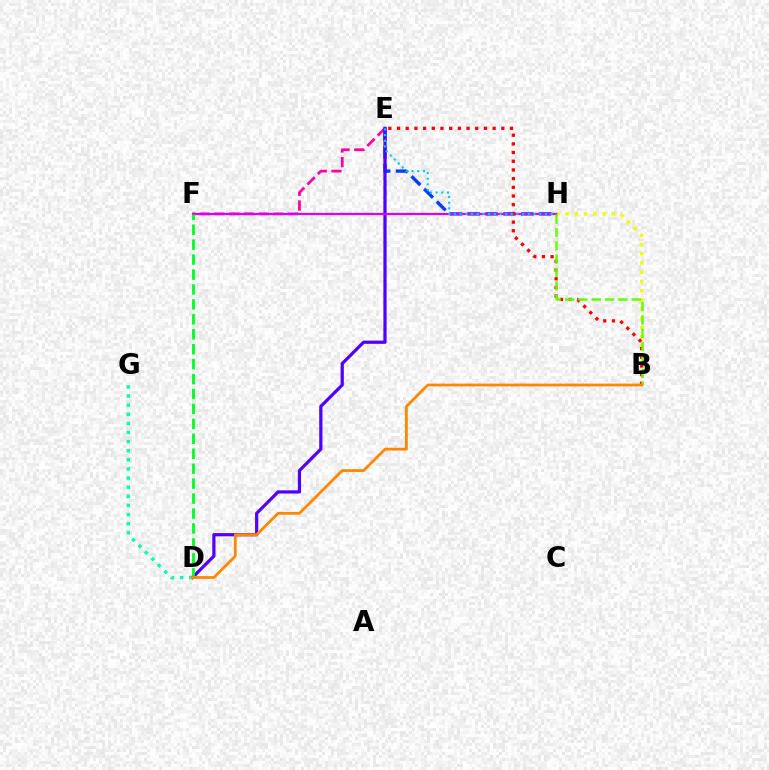{('E', 'F'): [{'color': '#ff00a0', 'line_style': 'dashed', 'thickness': 2.0}], ('E', 'H'): [{'color': '#003fff', 'line_style': 'dashed', 'thickness': 2.43}, {'color': '#00c7ff', 'line_style': 'dotted', 'thickness': 1.54}], ('D', 'E'): [{'color': '#4f00ff', 'line_style': 'solid', 'thickness': 2.32}], ('B', 'H'): [{'color': '#eeff00', 'line_style': 'dotted', 'thickness': 2.52}, {'color': '#66ff00', 'line_style': 'dashed', 'thickness': 1.81}], ('F', 'H'): [{'color': '#d600ff', 'line_style': 'solid', 'thickness': 1.61}], ('D', 'G'): [{'color': '#00ffaf', 'line_style': 'dotted', 'thickness': 2.48}], ('D', 'F'): [{'color': '#00ff27', 'line_style': 'dashed', 'thickness': 2.03}], ('B', 'E'): [{'color': '#ff0000', 'line_style': 'dotted', 'thickness': 2.36}], ('B', 'D'): [{'color': '#ff8800', 'line_style': 'solid', 'thickness': 2.01}]}